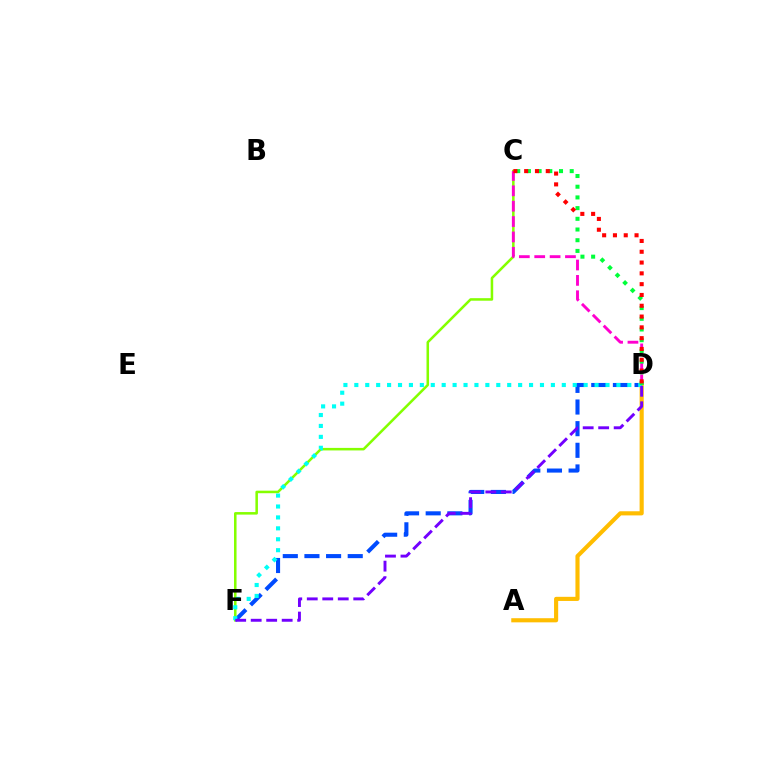{('C', 'F'): [{'color': '#84ff00', 'line_style': 'solid', 'thickness': 1.82}], ('A', 'D'): [{'color': '#ffbd00', 'line_style': 'solid', 'thickness': 2.97}], ('D', 'F'): [{'color': '#004bff', 'line_style': 'dashed', 'thickness': 2.94}, {'color': '#00fff6', 'line_style': 'dotted', 'thickness': 2.97}, {'color': '#7200ff', 'line_style': 'dashed', 'thickness': 2.1}], ('C', 'D'): [{'color': '#ff00cf', 'line_style': 'dashed', 'thickness': 2.09}, {'color': '#00ff39', 'line_style': 'dotted', 'thickness': 2.91}, {'color': '#ff0000', 'line_style': 'dotted', 'thickness': 2.93}]}